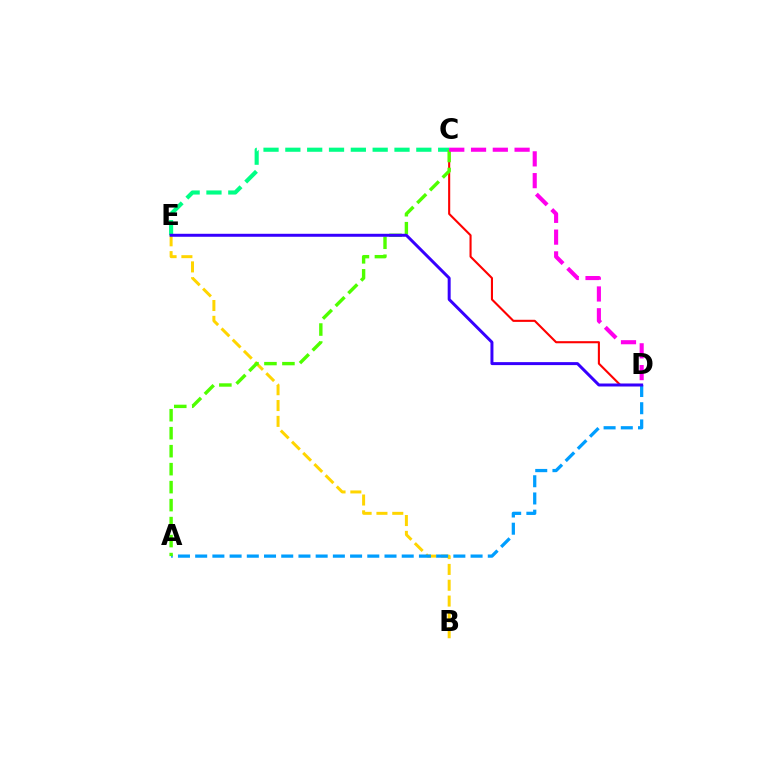{('B', 'E'): [{'color': '#ffd500', 'line_style': 'dashed', 'thickness': 2.15}], ('C', 'D'): [{'color': '#ff0000', 'line_style': 'solid', 'thickness': 1.51}, {'color': '#ff00ed', 'line_style': 'dashed', 'thickness': 2.96}], ('C', 'E'): [{'color': '#00ff86', 'line_style': 'dashed', 'thickness': 2.97}], ('A', 'D'): [{'color': '#009eff', 'line_style': 'dashed', 'thickness': 2.34}], ('A', 'C'): [{'color': '#4fff00', 'line_style': 'dashed', 'thickness': 2.44}], ('D', 'E'): [{'color': '#3700ff', 'line_style': 'solid', 'thickness': 2.14}]}